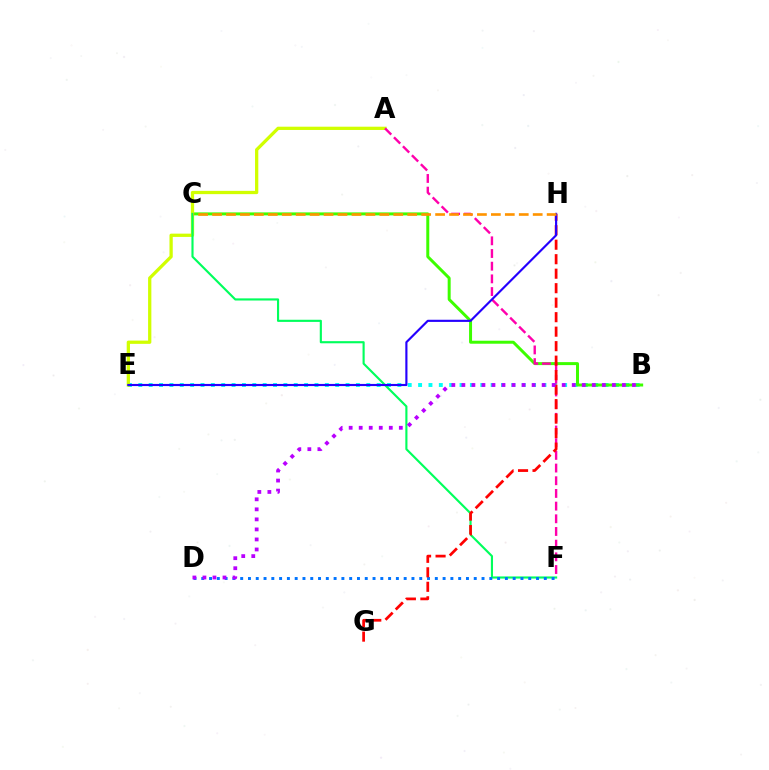{('B', 'E'): [{'color': '#00fff6', 'line_style': 'dotted', 'thickness': 2.82}], ('B', 'C'): [{'color': '#3dff00', 'line_style': 'solid', 'thickness': 2.15}], ('A', 'E'): [{'color': '#d1ff00', 'line_style': 'solid', 'thickness': 2.35}], ('C', 'F'): [{'color': '#00ff5c', 'line_style': 'solid', 'thickness': 1.54}], ('A', 'F'): [{'color': '#ff00ac', 'line_style': 'dashed', 'thickness': 1.72}], ('D', 'F'): [{'color': '#0074ff', 'line_style': 'dotted', 'thickness': 2.12}], ('G', 'H'): [{'color': '#ff0000', 'line_style': 'dashed', 'thickness': 1.97}], ('B', 'D'): [{'color': '#b900ff', 'line_style': 'dotted', 'thickness': 2.73}], ('E', 'H'): [{'color': '#2500ff', 'line_style': 'solid', 'thickness': 1.55}], ('C', 'H'): [{'color': '#ff9400', 'line_style': 'dashed', 'thickness': 1.89}]}